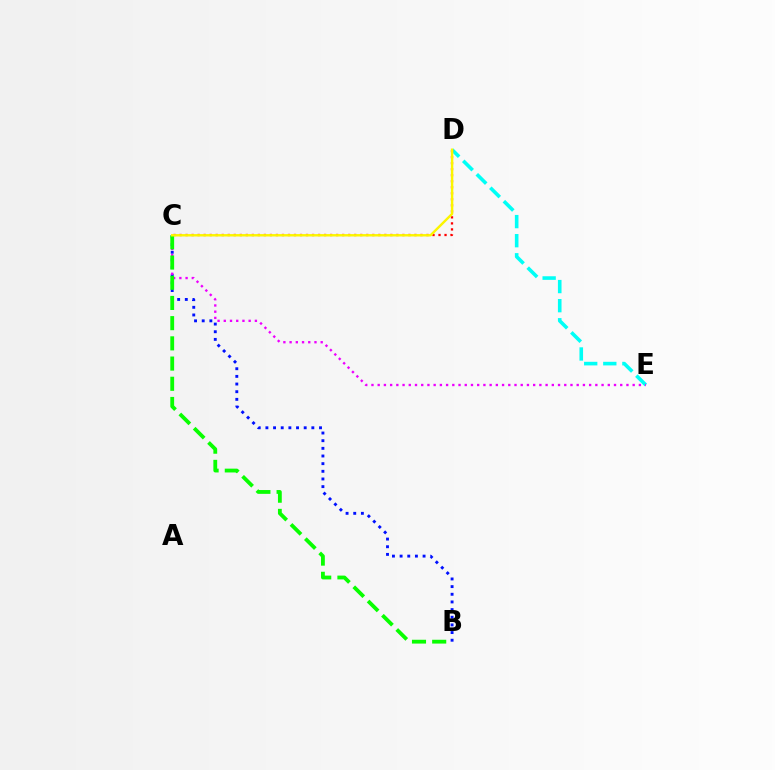{('B', 'C'): [{'color': '#0010ff', 'line_style': 'dotted', 'thickness': 2.08}, {'color': '#08ff00', 'line_style': 'dashed', 'thickness': 2.74}], ('D', 'E'): [{'color': '#00fff6', 'line_style': 'dashed', 'thickness': 2.59}], ('C', 'E'): [{'color': '#ee00ff', 'line_style': 'dotted', 'thickness': 1.69}], ('C', 'D'): [{'color': '#ff0000', 'line_style': 'dotted', 'thickness': 1.64}, {'color': '#fcf500', 'line_style': 'solid', 'thickness': 1.74}]}